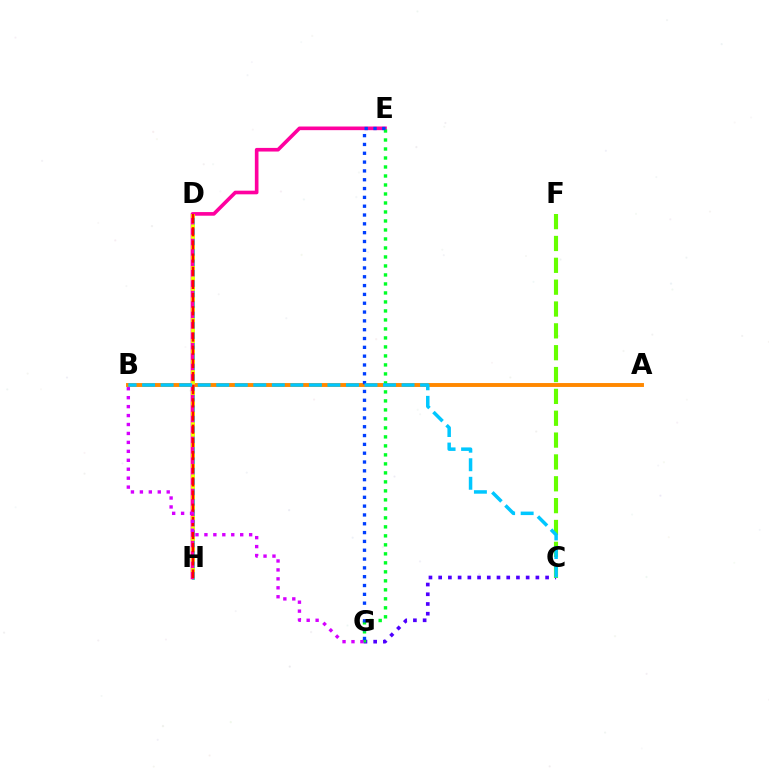{('C', 'G'): [{'color': '#4f00ff', 'line_style': 'dotted', 'thickness': 2.64}], ('D', 'H'): [{'color': '#00ffaf', 'line_style': 'solid', 'thickness': 1.99}, {'color': '#eeff00', 'line_style': 'dotted', 'thickness': 2.83}, {'color': '#ff0000', 'line_style': 'dashed', 'thickness': 1.79}], ('C', 'F'): [{'color': '#66ff00', 'line_style': 'dashed', 'thickness': 2.97}], ('A', 'B'): [{'color': '#ff8800', 'line_style': 'solid', 'thickness': 2.81}], ('E', 'H'): [{'color': '#ff00a0', 'line_style': 'solid', 'thickness': 2.62}], ('E', 'G'): [{'color': '#00ff27', 'line_style': 'dotted', 'thickness': 2.44}, {'color': '#003fff', 'line_style': 'dotted', 'thickness': 2.4}], ('B', 'G'): [{'color': '#d600ff', 'line_style': 'dotted', 'thickness': 2.43}], ('B', 'C'): [{'color': '#00c7ff', 'line_style': 'dashed', 'thickness': 2.52}]}